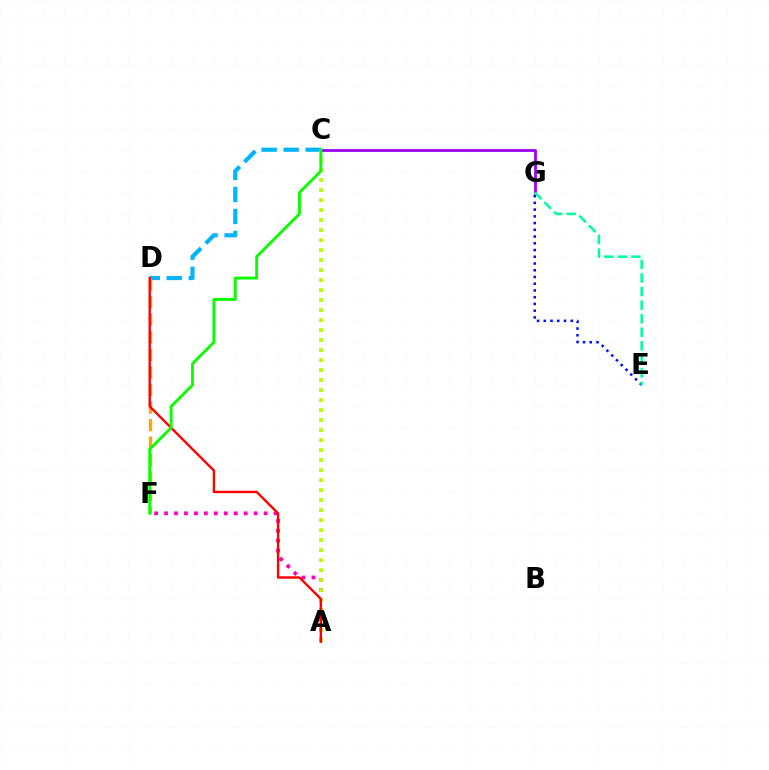{('C', 'D'): [{'color': '#00b5ff', 'line_style': 'dashed', 'thickness': 2.99}], ('A', 'F'): [{'color': '#ff00bd', 'line_style': 'dotted', 'thickness': 2.7}], ('E', 'G'): [{'color': '#0010ff', 'line_style': 'dotted', 'thickness': 1.83}, {'color': '#00ff9d', 'line_style': 'dashed', 'thickness': 1.84}], ('A', 'C'): [{'color': '#b3ff00', 'line_style': 'dotted', 'thickness': 2.72}], ('C', 'G'): [{'color': '#9b00ff', 'line_style': 'solid', 'thickness': 2.0}], ('D', 'F'): [{'color': '#ffa500', 'line_style': 'dashed', 'thickness': 2.39}], ('A', 'D'): [{'color': '#ff0000', 'line_style': 'solid', 'thickness': 1.72}], ('C', 'F'): [{'color': '#08ff00', 'line_style': 'solid', 'thickness': 2.06}]}